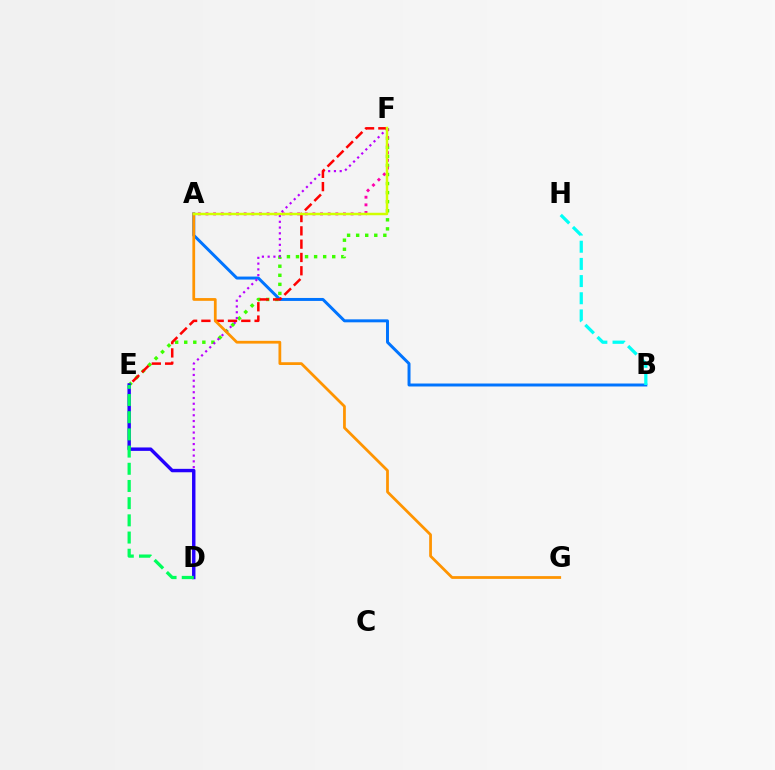{('E', 'F'): [{'color': '#3dff00', 'line_style': 'dotted', 'thickness': 2.46}, {'color': '#ff0000', 'line_style': 'dashed', 'thickness': 1.81}], ('A', 'F'): [{'color': '#ff00ac', 'line_style': 'dotted', 'thickness': 2.08}, {'color': '#d1ff00', 'line_style': 'solid', 'thickness': 1.78}], ('A', 'B'): [{'color': '#0074ff', 'line_style': 'solid', 'thickness': 2.14}], ('D', 'F'): [{'color': '#b900ff', 'line_style': 'dotted', 'thickness': 1.56}], ('B', 'H'): [{'color': '#00fff6', 'line_style': 'dashed', 'thickness': 2.33}], ('A', 'G'): [{'color': '#ff9400', 'line_style': 'solid', 'thickness': 1.99}], ('D', 'E'): [{'color': '#2500ff', 'line_style': 'solid', 'thickness': 2.46}, {'color': '#00ff5c', 'line_style': 'dashed', 'thickness': 2.34}]}